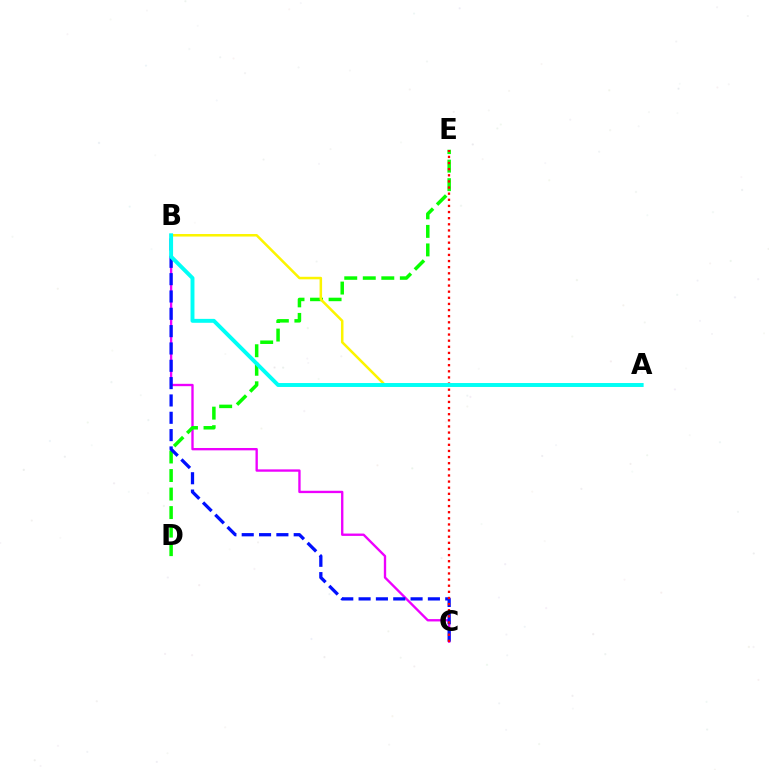{('B', 'C'): [{'color': '#ee00ff', 'line_style': 'solid', 'thickness': 1.69}, {'color': '#0010ff', 'line_style': 'dashed', 'thickness': 2.35}], ('D', 'E'): [{'color': '#08ff00', 'line_style': 'dashed', 'thickness': 2.52}], ('A', 'B'): [{'color': '#fcf500', 'line_style': 'solid', 'thickness': 1.82}, {'color': '#00fff6', 'line_style': 'solid', 'thickness': 2.82}], ('C', 'E'): [{'color': '#ff0000', 'line_style': 'dotted', 'thickness': 1.66}]}